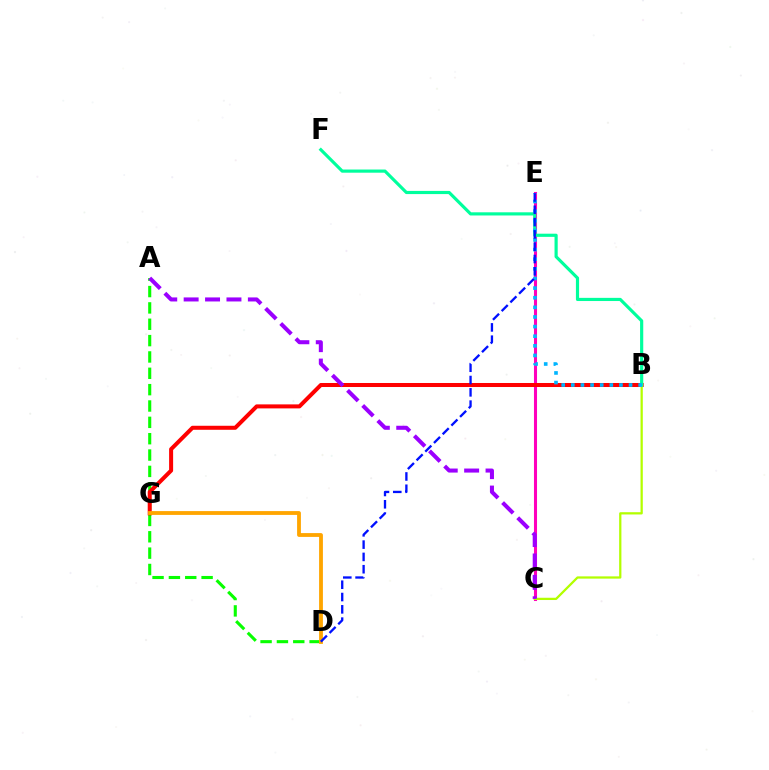{('C', 'E'): [{'color': '#ff00bd', 'line_style': 'solid', 'thickness': 2.2}], ('A', 'D'): [{'color': '#08ff00', 'line_style': 'dashed', 'thickness': 2.22}], ('B', 'G'): [{'color': '#ff0000', 'line_style': 'solid', 'thickness': 2.89}], ('B', 'C'): [{'color': '#b3ff00', 'line_style': 'solid', 'thickness': 1.63}], ('D', 'G'): [{'color': '#ffa500', 'line_style': 'solid', 'thickness': 2.75}], ('B', 'F'): [{'color': '#00ff9d', 'line_style': 'solid', 'thickness': 2.28}], ('B', 'E'): [{'color': '#00b5ff', 'line_style': 'dotted', 'thickness': 2.61}], ('D', 'E'): [{'color': '#0010ff', 'line_style': 'dashed', 'thickness': 1.67}], ('A', 'C'): [{'color': '#9b00ff', 'line_style': 'dashed', 'thickness': 2.91}]}